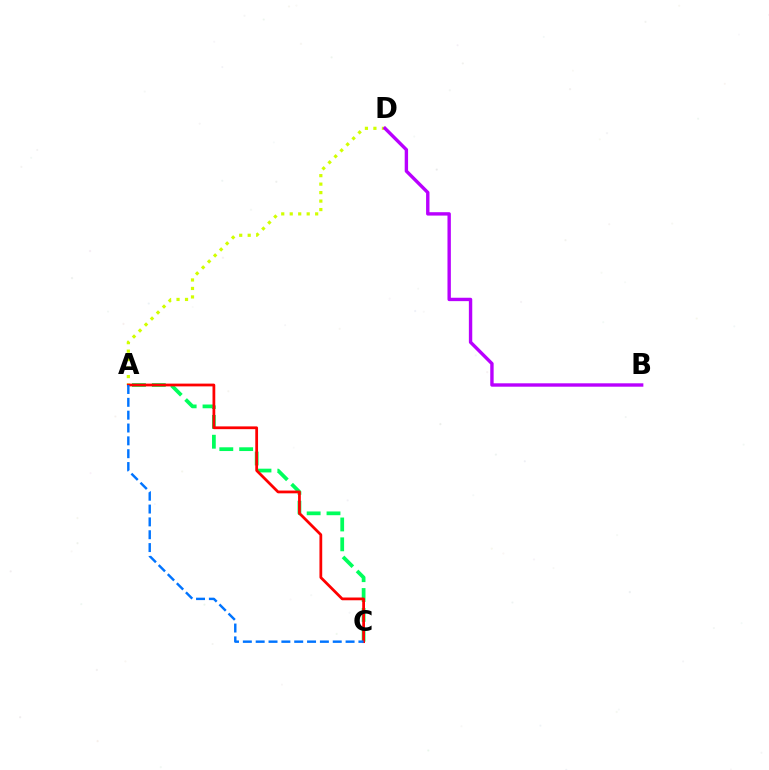{('A', 'C'): [{'color': '#00ff5c', 'line_style': 'dashed', 'thickness': 2.7}, {'color': '#ff0000', 'line_style': 'solid', 'thickness': 1.99}, {'color': '#0074ff', 'line_style': 'dashed', 'thickness': 1.74}], ('A', 'D'): [{'color': '#d1ff00', 'line_style': 'dotted', 'thickness': 2.3}], ('B', 'D'): [{'color': '#b900ff', 'line_style': 'solid', 'thickness': 2.44}]}